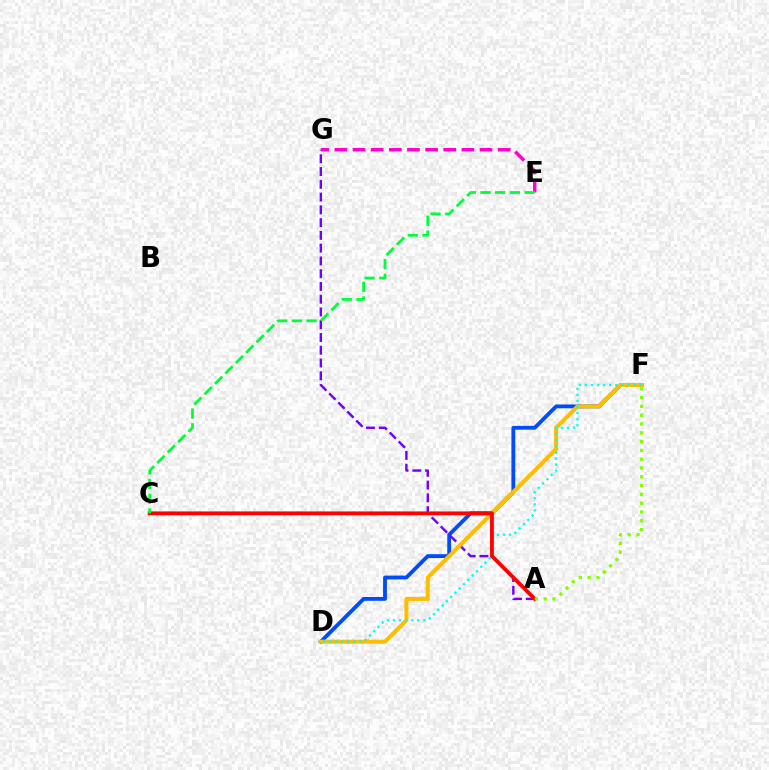{('D', 'F'): [{'color': '#004bff', 'line_style': 'solid', 'thickness': 2.75}, {'color': '#ffbd00', 'line_style': 'solid', 'thickness': 2.9}, {'color': '#00fff6', 'line_style': 'dotted', 'thickness': 1.65}], ('A', 'G'): [{'color': '#7200ff', 'line_style': 'dashed', 'thickness': 1.73}], ('E', 'G'): [{'color': '#ff00cf', 'line_style': 'dashed', 'thickness': 2.47}], ('A', 'C'): [{'color': '#ff0000', 'line_style': 'solid', 'thickness': 2.75}], ('A', 'F'): [{'color': '#84ff00', 'line_style': 'dotted', 'thickness': 2.39}], ('C', 'E'): [{'color': '#00ff39', 'line_style': 'dashed', 'thickness': 2.0}]}